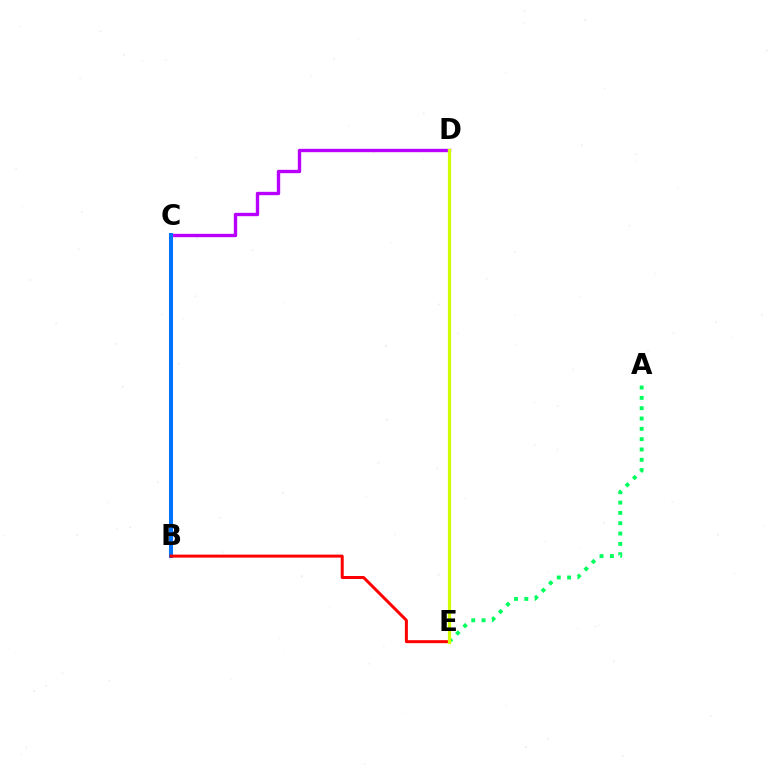{('C', 'D'): [{'color': '#b900ff', 'line_style': 'solid', 'thickness': 2.43}], ('B', 'C'): [{'color': '#0074ff', 'line_style': 'solid', 'thickness': 2.89}], ('B', 'E'): [{'color': '#ff0000', 'line_style': 'solid', 'thickness': 2.16}], ('A', 'E'): [{'color': '#00ff5c', 'line_style': 'dotted', 'thickness': 2.81}], ('D', 'E'): [{'color': '#d1ff00', 'line_style': 'solid', 'thickness': 2.33}]}